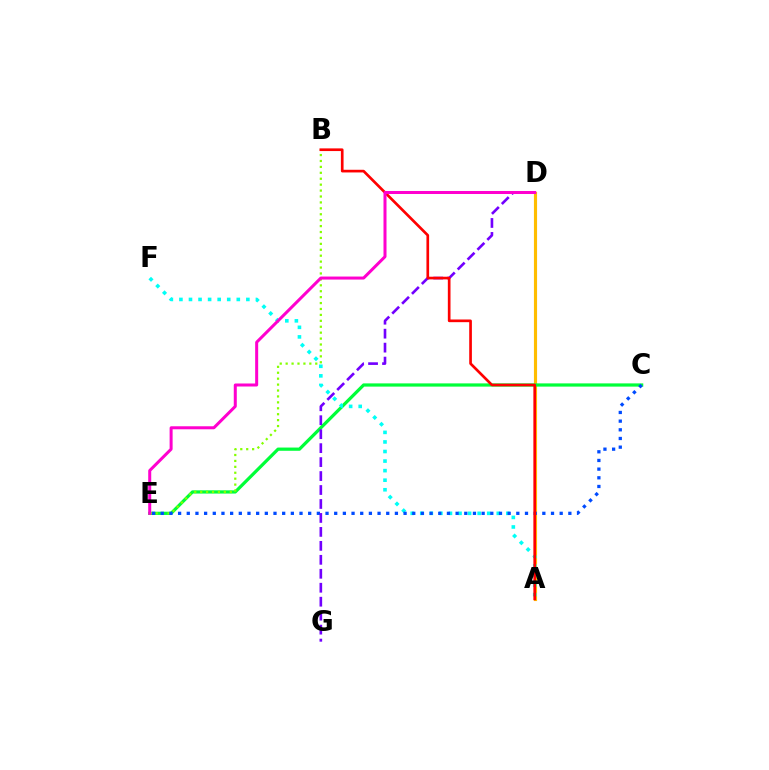{('A', 'D'): [{'color': '#ffbd00', 'line_style': 'solid', 'thickness': 2.26}], ('C', 'E'): [{'color': '#00ff39', 'line_style': 'solid', 'thickness': 2.32}, {'color': '#004bff', 'line_style': 'dotted', 'thickness': 2.36}], ('A', 'F'): [{'color': '#00fff6', 'line_style': 'dotted', 'thickness': 2.6}], ('B', 'E'): [{'color': '#84ff00', 'line_style': 'dotted', 'thickness': 1.61}], ('D', 'G'): [{'color': '#7200ff', 'line_style': 'dashed', 'thickness': 1.9}], ('A', 'B'): [{'color': '#ff0000', 'line_style': 'solid', 'thickness': 1.92}], ('D', 'E'): [{'color': '#ff00cf', 'line_style': 'solid', 'thickness': 2.17}]}